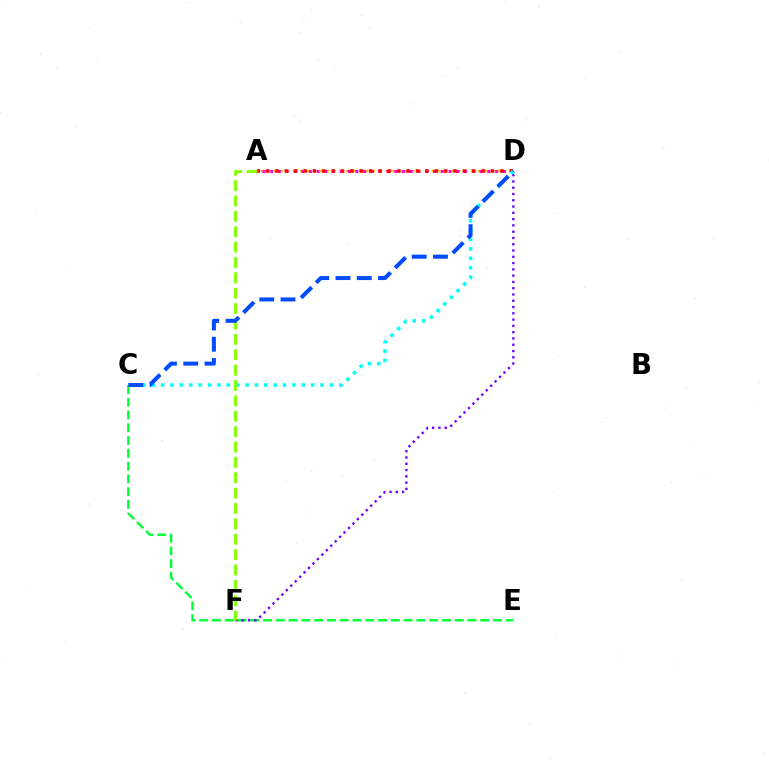{('A', 'D'): [{'color': '#ffbd00', 'line_style': 'dotted', 'thickness': 1.79}, {'color': '#ff00cf', 'line_style': 'dotted', 'thickness': 2.11}, {'color': '#ff0000', 'line_style': 'dotted', 'thickness': 2.55}], ('C', 'E'): [{'color': '#00ff39', 'line_style': 'dashed', 'thickness': 1.74}], ('D', 'F'): [{'color': '#7200ff', 'line_style': 'dotted', 'thickness': 1.71}], ('C', 'D'): [{'color': '#00fff6', 'line_style': 'dotted', 'thickness': 2.55}, {'color': '#004bff', 'line_style': 'dashed', 'thickness': 2.89}], ('A', 'F'): [{'color': '#84ff00', 'line_style': 'dashed', 'thickness': 2.09}]}